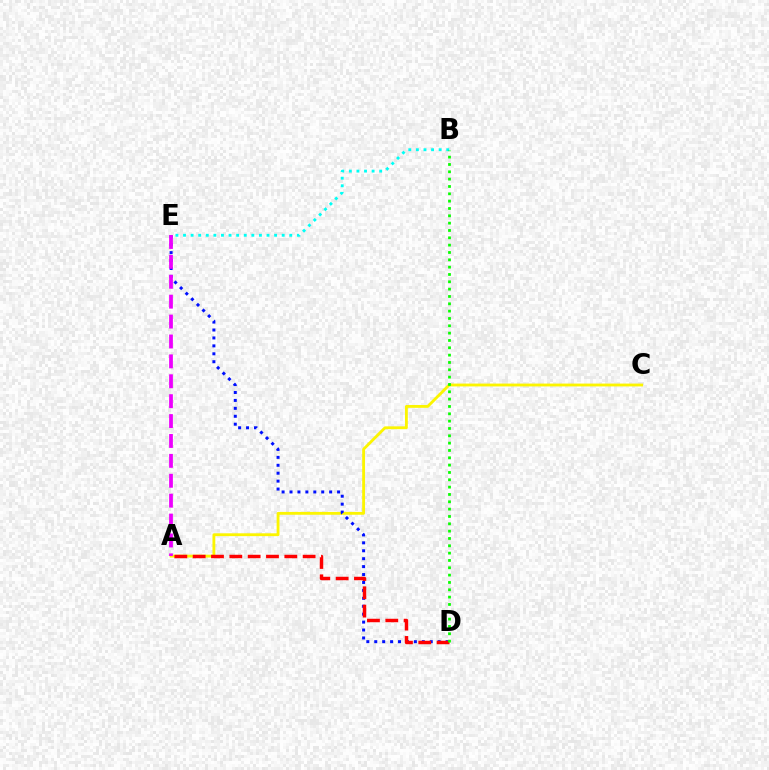{('A', 'C'): [{'color': '#fcf500', 'line_style': 'solid', 'thickness': 2.05}], ('B', 'E'): [{'color': '#00fff6', 'line_style': 'dotted', 'thickness': 2.06}], ('D', 'E'): [{'color': '#0010ff', 'line_style': 'dotted', 'thickness': 2.15}], ('A', 'D'): [{'color': '#ff0000', 'line_style': 'dashed', 'thickness': 2.49}], ('A', 'E'): [{'color': '#ee00ff', 'line_style': 'dashed', 'thickness': 2.7}], ('B', 'D'): [{'color': '#08ff00', 'line_style': 'dotted', 'thickness': 1.99}]}